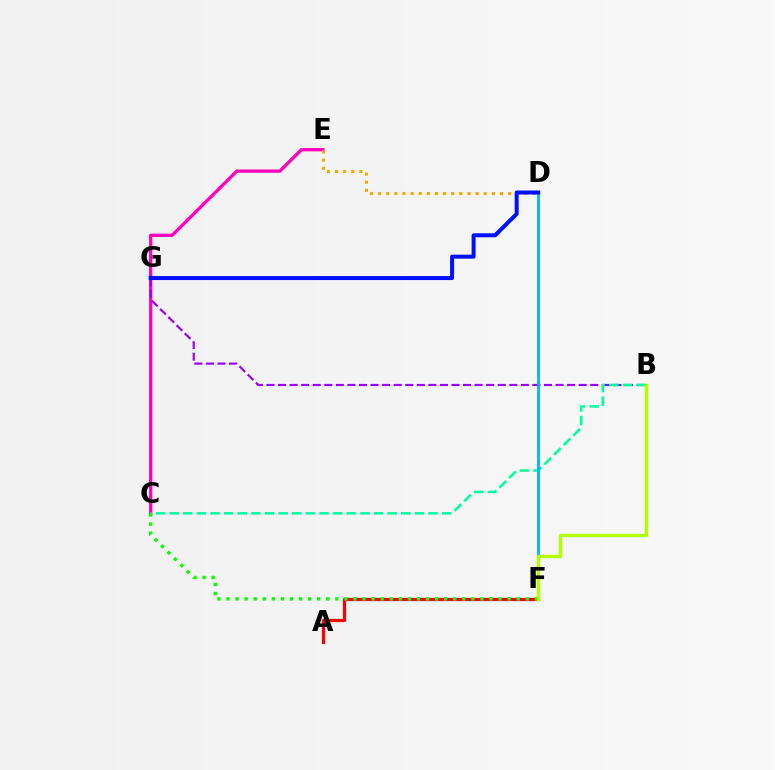{('A', 'F'): [{'color': '#ff0000', 'line_style': 'solid', 'thickness': 2.33}], ('C', 'E'): [{'color': '#ff00bd', 'line_style': 'solid', 'thickness': 2.36}], ('B', 'G'): [{'color': '#9b00ff', 'line_style': 'dashed', 'thickness': 1.57}], ('B', 'C'): [{'color': '#00ff9d', 'line_style': 'dashed', 'thickness': 1.85}], ('D', 'E'): [{'color': '#ffa500', 'line_style': 'dotted', 'thickness': 2.21}], ('D', 'F'): [{'color': '#00b5ff', 'line_style': 'solid', 'thickness': 2.02}], ('C', 'F'): [{'color': '#08ff00', 'line_style': 'dotted', 'thickness': 2.46}], ('B', 'F'): [{'color': '#b3ff00', 'line_style': 'solid', 'thickness': 2.47}], ('D', 'G'): [{'color': '#0010ff', 'line_style': 'solid', 'thickness': 2.88}]}